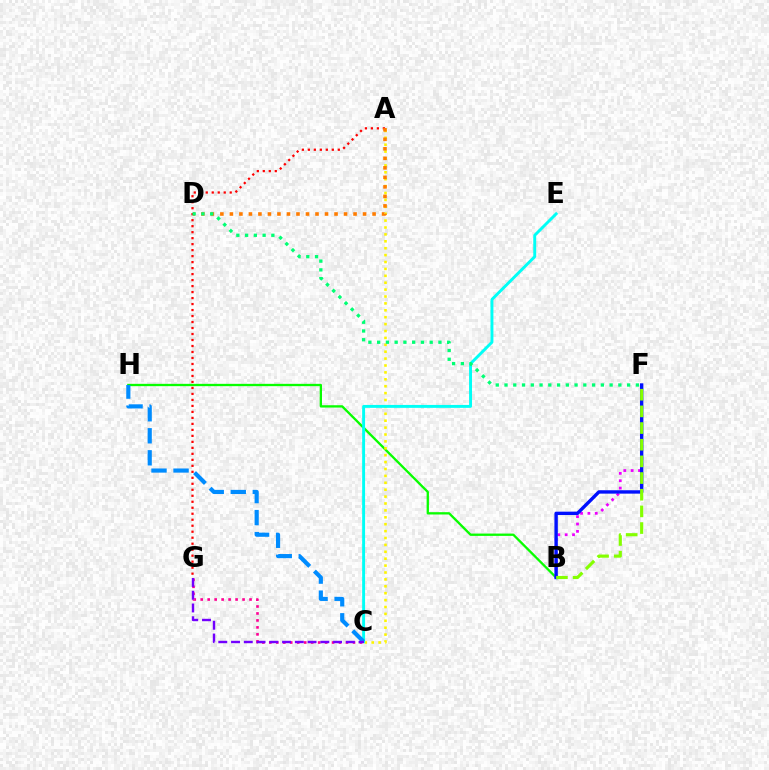{('B', 'H'): [{'color': '#08ff00', 'line_style': 'solid', 'thickness': 1.67}], ('C', 'G'): [{'color': '#ff0094', 'line_style': 'dotted', 'thickness': 1.89}, {'color': '#7200ff', 'line_style': 'dashed', 'thickness': 1.73}], ('B', 'F'): [{'color': '#ee00ff', 'line_style': 'dotted', 'thickness': 2.0}, {'color': '#0010ff', 'line_style': 'solid', 'thickness': 2.44}, {'color': '#84ff00', 'line_style': 'dashed', 'thickness': 2.26}], ('A', 'C'): [{'color': '#fcf500', 'line_style': 'dotted', 'thickness': 1.87}], ('A', 'G'): [{'color': '#ff0000', 'line_style': 'dotted', 'thickness': 1.63}], ('A', 'D'): [{'color': '#ff7c00', 'line_style': 'dotted', 'thickness': 2.58}], ('C', 'E'): [{'color': '#00fff6', 'line_style': 'solid', 'thickness': 2.1}], ('C', 'H'): [{'color': '#008cff', 'line_style': 'dashed', 'thickness': 2.99}], ('D', 'F'): [{'color': '#00ff74', 'line_style': 'dotted', 'thickness': 2.38}]}